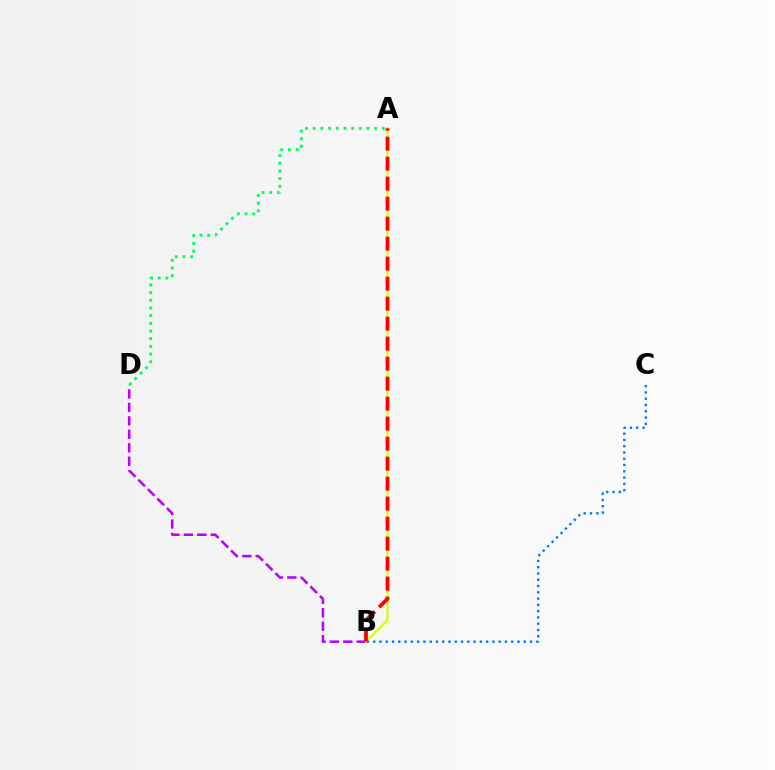{('A', 'D'): [{'color': '#00ff5c', 'line_style': 'dotted', 'thickness': 2.09}], ('B', 'D'): [{'color': '#b900ff', 'line_style': 'dashed', 'thickness': 1.83}], ('A', 'B'): [{'color': '#d1ff00', 'line_style': 'solid', 'thickness': 1.53}, {'color': '#ff0000', 'line_style': 'dashed', 'thickness': 2.72}], ('B', 'C'): [{'color': '#0074ff', 'line_style': 'dotted', 'thickness': 1.7}]}